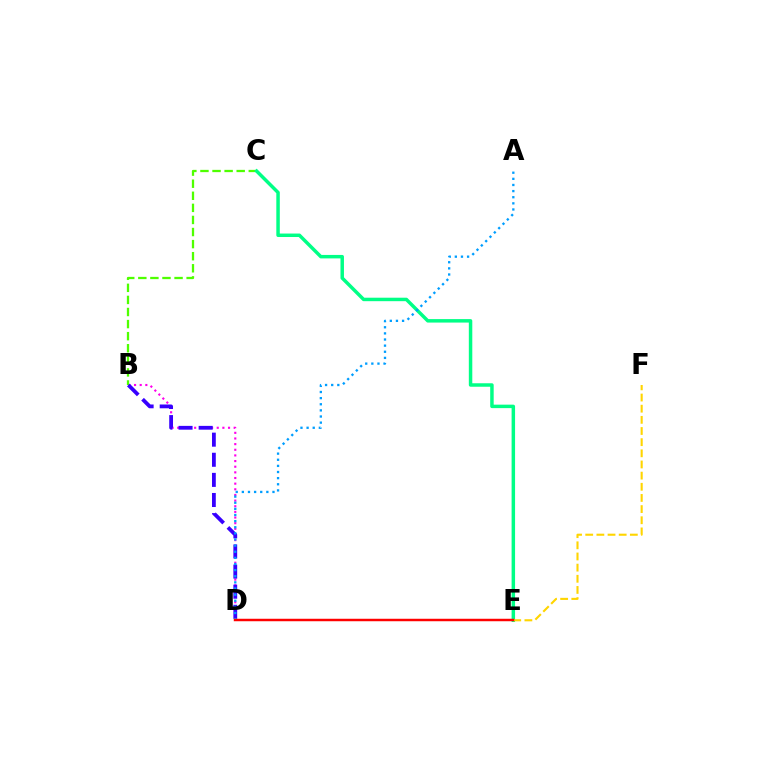{('B', 'D'): [{'color': '#ff00ed', 'line_style': 'dotted', 'thickness': 1.53}, {'color': '#3700ff', 'line_style': 'dashed', 'thickness': 2.73}], ('B', 'C'): [{'color': '#4fff00', 'line_style': 'dashed', 'thickness': 1.64}], ('C', 'E'): [{'color': '#00ff86', 'line_style': 'solid', 'thickness': 2.5}], ('E', 'F'): [{'color': '#ffd500', 'line_style': 'dashed', 'thickness': 1.52}], ('A', 'D'): [{'color': '#009eff', 'line_style': 'dotted', 'thickness': 1.66}], ('D', 'E'): [{'color': '#ff0000', 'line_style': 'solid', 'thickness': 1.78}]}